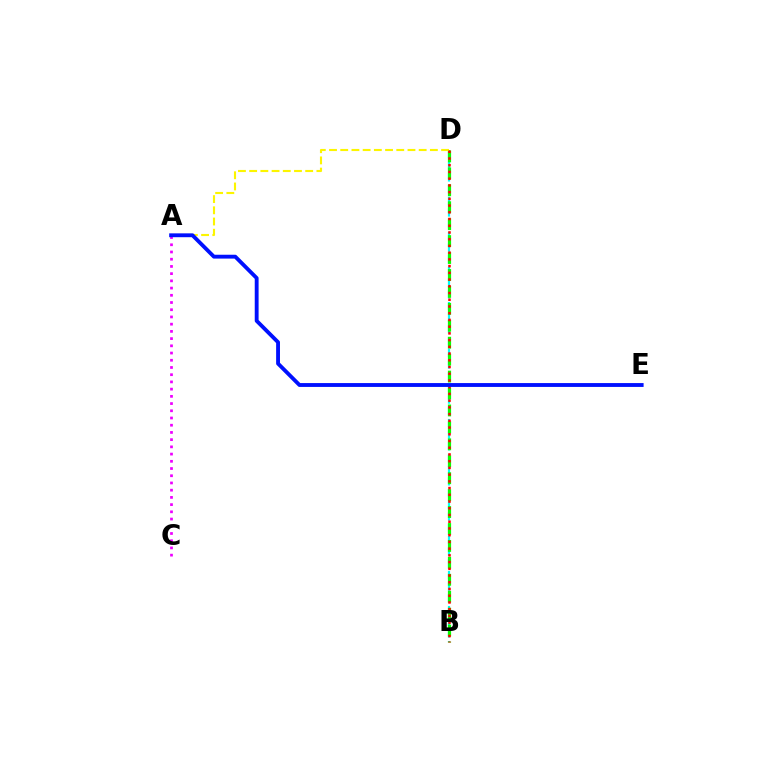{('B', 'D'): [{'color': '#00fff6', 'line_style': 'dashed', 'thickness': 1.59}, {'color': '#08ff00', 'line_style': 'dashed', 'thickness': 2.3}, {'color': '#ff0000', 'line_style': 'dotted', 'thickness': 1.83}], ('A', 'C'): [{'color': '#ee00ff', 'line_style': 'dotted', 'thickness': 1.96}], ('A', 'D'): [{'color': '#fcf500', 'line_style': 'dashed', 'thickness': 1.52}], ('A', 'E'): [{'color': '#0010ff', 'line_style': 'solid', 'thickness': 2.77}]}